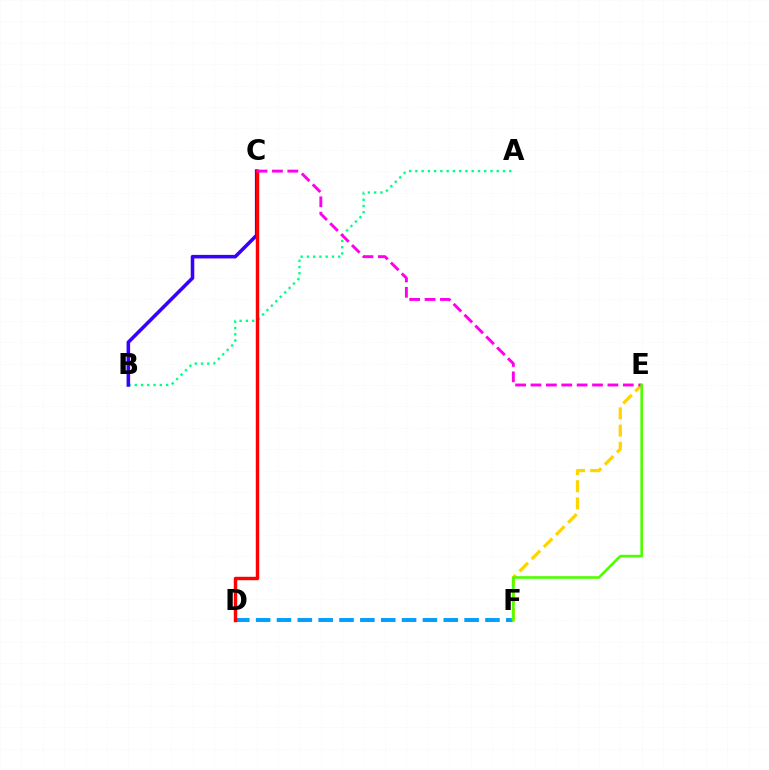{('D', 'F'): [{'color': '#009eff', 'line_style': 'dashed', 'thickness': 2.83}], ('A', 'B'): [{'color': '#00ff86', 'line_style': 'dotted', 'thickness': 1.7}], ('E', 'F'): [{'color': '#ffd500', 'line_style': 'dashed', 'thickness': 2.33}, {'color': '#4fff00', 'line_style': 'solid', 'thickness': 1.89}], ('B', 'C'): [{'color': '#3700ff', 'line_style': 'solid', 'thickness': 2.56}], ('C', 'D'): [{'color': '#ff0000', 'line_style': 'solid', 'thickness': 2.48}], ('C', 'E'): [{'color': '#ff00ed', 'line_style': 'dashed', 'thickness': 2.09}]}